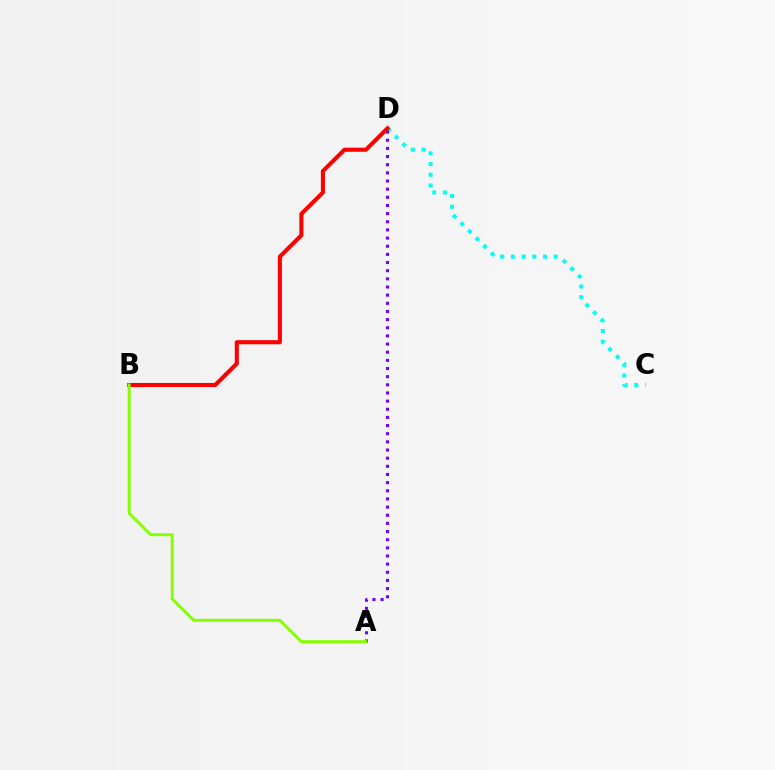{('C', 'D'): [{'color': '#00fff6', 'line_style': 'dotted', 'thickness': 2.91}], ('A', 'D'): [{'color': '#7200ff', 'line_style': 'dotted', 'thickness': 2.21}], ('B', 'D'): [{'color': '#ff0000', 'line_style': 'solid', 'thickness': 2.95}], ('A', 'B'): [{'color': '#84ff00', 'line_style': 'solid', 'thickness': 2.12}]}